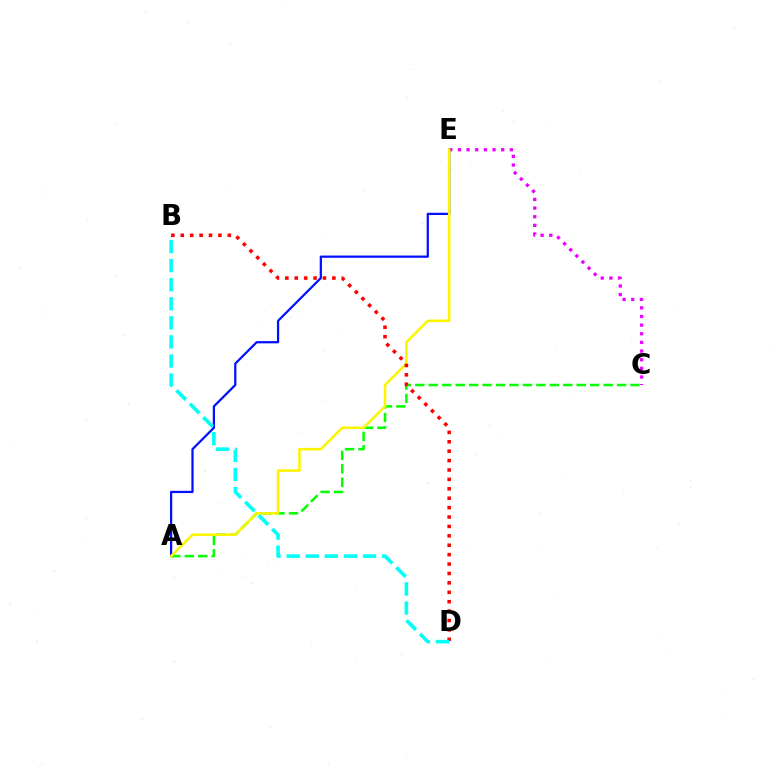{('C', 'E'): [{'color': '#ee00ff', 'line_style': 'dotted', 'thickness': 2.35}], ('A', 'E'): [{'color': '#0010ff', 'line_style': 'solid', 'thickness': 1.62}, {'color': '#fcf500', 'line_style': 'solid', 'thickness': 1.84}], ('A', 'C'): [{'color': '#08ff00', 'line_style': 'dashed', 'thickness': 1.83}], ('B', 'D'): [{'color': '#ff0000', 'line_style': 'dotted', 'thickness': 2.56}, {'color': '#00fff6', 'line_style': 'dashed', 'thickness': 2.59}]}